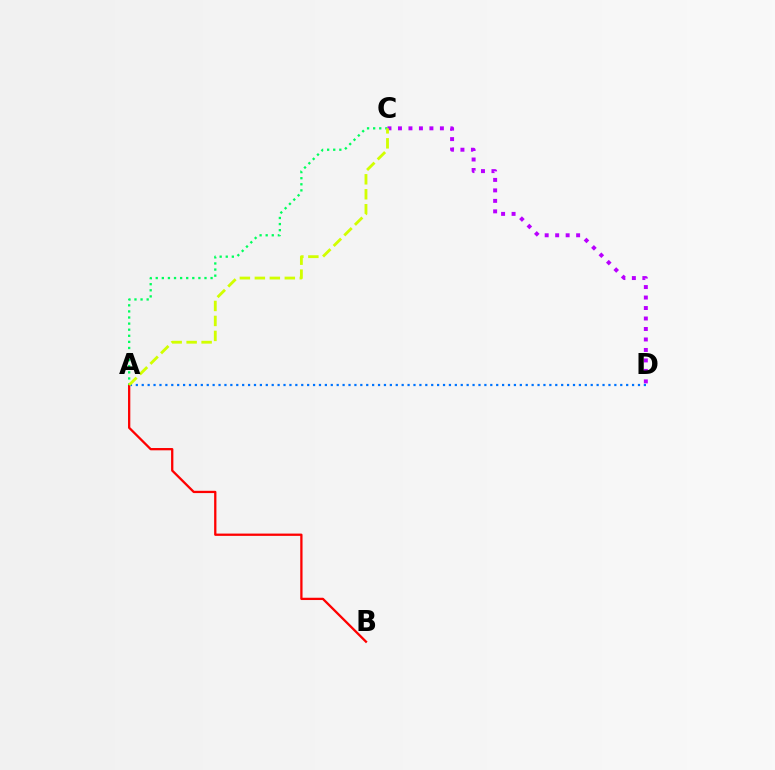{('A', 'B'): [{'color': '#ff0000', 'line_style': 'solid', 'thickness': 1.65}], ('A', 'C'): [{'color': '#00ff5c', 'line_style': 'dotted', 'thickness': 1.66}, {'color': '#d1ff00', 'line_style': 'dashed', 'thickness': 2.03}], ('C', 'D'): [{'color': '#b900ff', 'line_style': 'dotted', 'thickness': 2.85}], ('A', 'D'): [{'color': '#0074ff', 'line_style': 'dotted', 'thickness': 1.61}]}